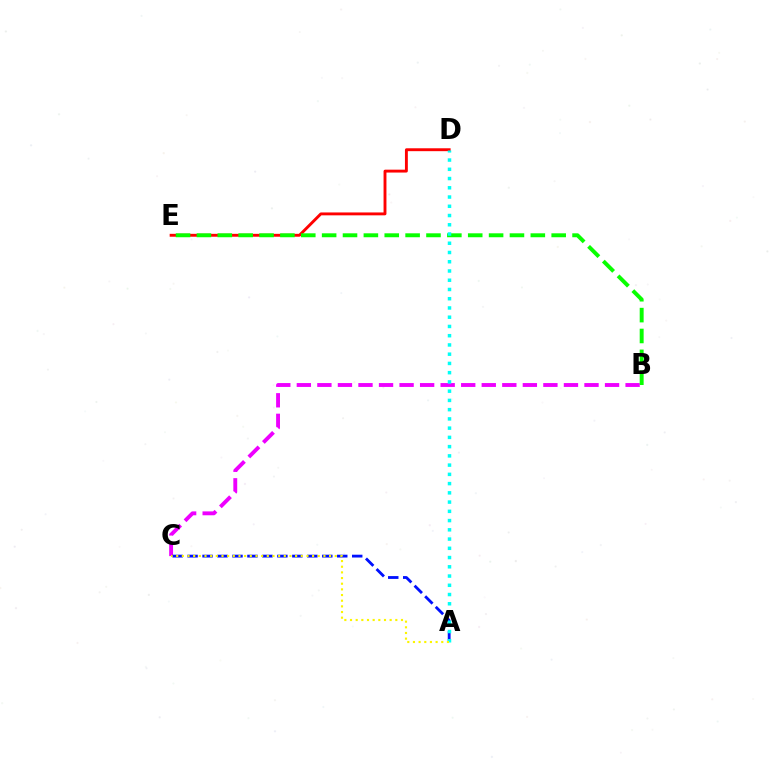{('D', 'E'): [{'color': '#ff0000', 'line_style': 'solid', 'thickness': 2.08}], ('B', 'C'): [{'color': '#ee00ff', 'line_style': 'dashed', 'thickness': 2.79}], ('B', 'E'): [{'color': '#08ff00', 'line_style': 'dashed', 'thickness': 2.84}], ('A', 'C'): [{'color': '#0010ff', 'line_style': 'dashed', 'thickness': 2.03}, {'color': '#fcf500', 'line_style': 'dotted', 'thickness': 1.54}], ('A', 'D'): [{'color': '#00fff6', 'line_style': 'dotted', 'thickness': 2.51}]}